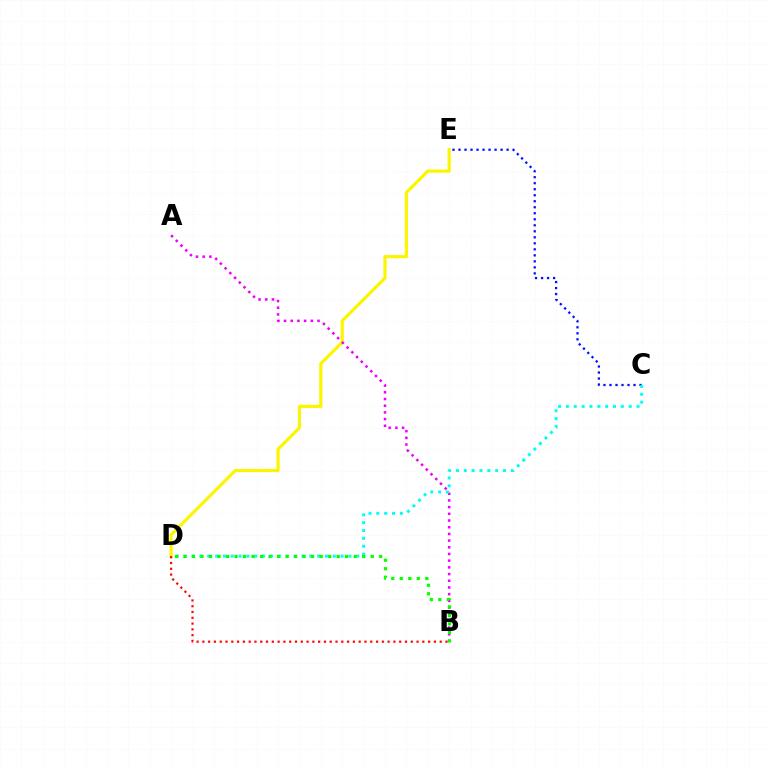{('D', 'E'): [{'color': '#fcf500', 'line_style': 'solid', 'thickness': 2.29}], ('A', 'B'): [{'color': '#ee00ff', 'line_style': 'dotted', 'thickness': 1.82}], ('C', 'E'): [{'color': '#0010ff', 'line_style': 'dotted', 'thickness': 1.63}], ('C', 'D'): [{'color': '#00fff6', 'line_style': 'dotted', 'thickness': 2.13}], ('B', 'D'): [{'color': '#08ff00', 'line_style': 'dotted', 'thickness': 2.31}, {'color': '#ff0000', 'line_style': 'dotted', 'thickness': 1.57}]}